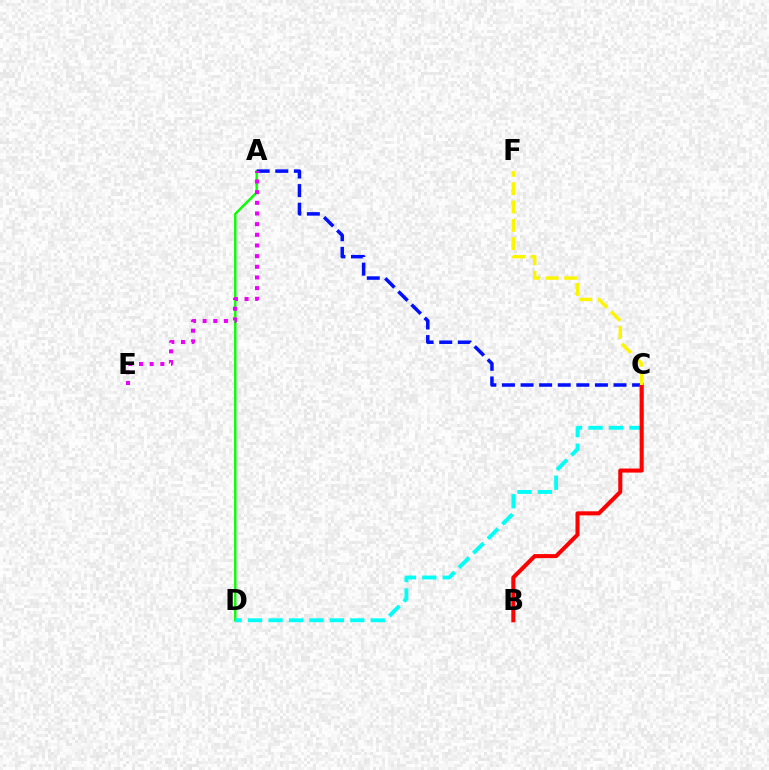{('A', 'D'): [{'color': '#08ff00', 'line_style': 'solid', 'thickness': 1.74}], ('A', 'C'): [{'color': '#0010ff', 'line_style': 'dashed', 'thickness': 2.53}], ('C', 'D'): [{'color': '#00fff6', 'line_style': 'dashed', 'thickness': 2.78}], ('A', 'E'): [{'color': '#ee00ff', 'line_style': 'dotted', 'thickness': 2.9}], ('B', 'C'): [{'color': '#ff0000', 'line_style': 'solid', 'thickness': 2.92}], ('C', 'F'): [{'color': '#fcf500', 'line_style': 'dashed', 'thickness': 2.49}]}